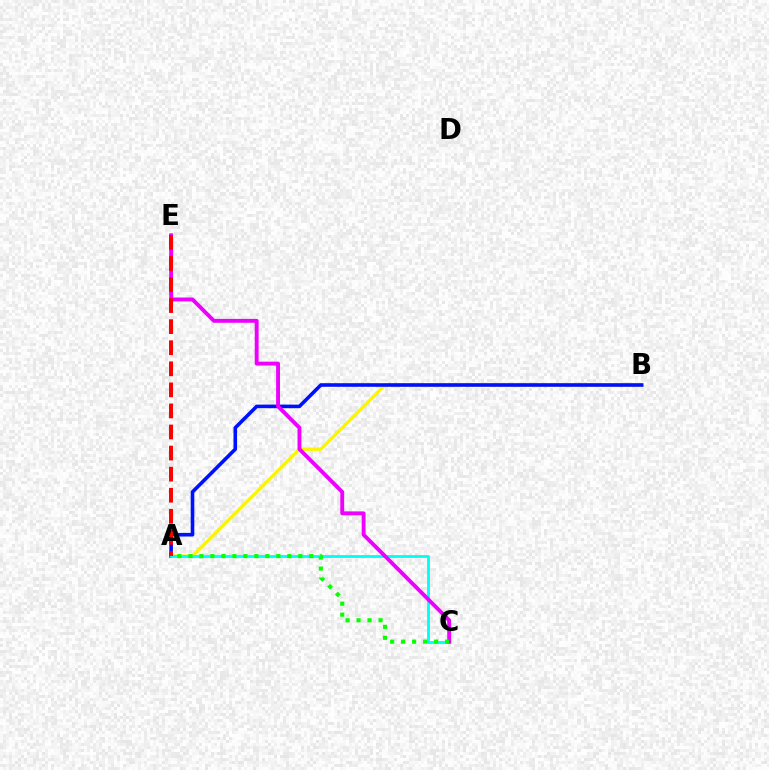{('A', 'B'): [{'color': '#fcf500', 'line_style': 'solid', 'thickness': 2.42}, {'color': '#0010ff', 'line_style': 'solid', 'thickness': 2.59}], ('A', 'C'): [{'color': '#00fff6', 'line_style': 'solid', 'thickness': 2.05}, {'color': '#08ff00', 'line_style': 'dotted', 'thickness': 2.99}], ('C', 'E'): [{'color': '#ee00ff', 'line_style': 'solid', 'thickness': 2.8}], ('A', 'E'): [{'color': '#ff0000', 'line_style': 'dashed', 'thickness': 2.86}]}